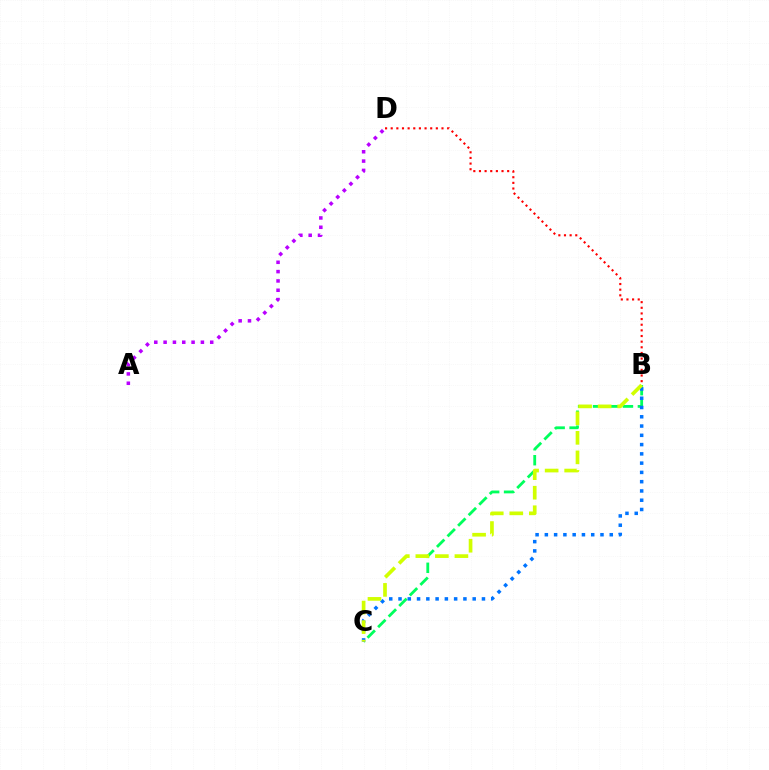{('B', 'C'): [{'color': '#00ff5c', 'line_style': 'dashed', 'thickness': 2.03}, {'color': '#0074ff', 'line_style': 'dotted', 'thickness': 2.52}, {'color': '#d1ff00', 'line_style': 'dashed', 'thickness': 2.65}], ('A', 'D'): [{'color': '#b900ff', 'line_style': 'dotted', 'thickness': 2.53}], ('B', 'D'): [{'color': '#ff0000', 'line_style': 'dotted', 'thickness': 1.53}]}